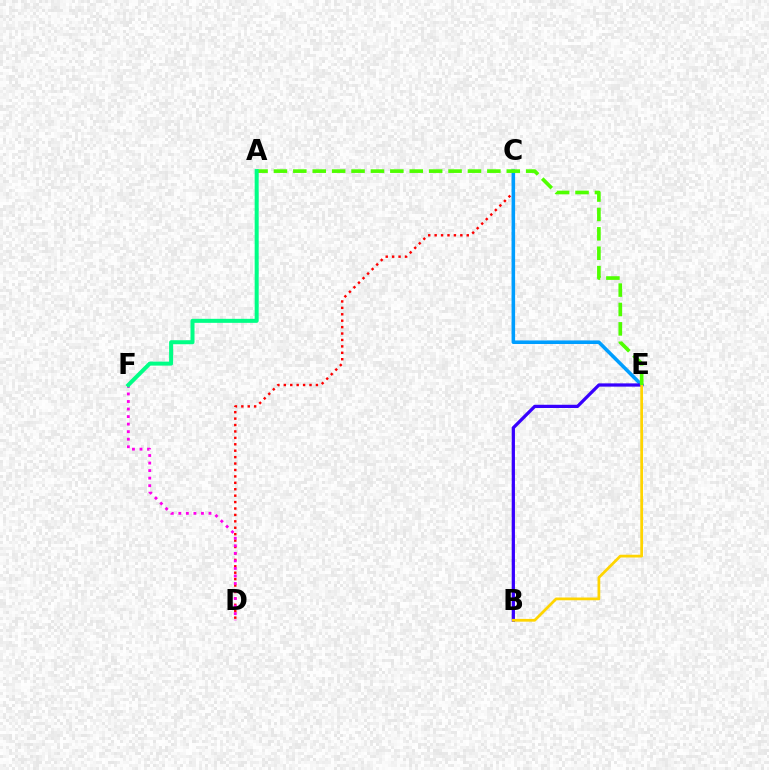{('C', 'D'): [{'color': '#ff0000', 'line_style': 'dotted', 'thickness': 1.74}], ('C', 'E'): [{'color': '#009eff', 'line_style': 'solid', 'thickness': 2.56}], ('B', 'E'): [{'color': '#3700ff', 'line_style': 'solid', 'thickness': 2.34}, {'color': '#ffd500', 'line_style': 'solid', 'thickness': 1.98}], ('A', 'E'): [{'color': '#4fff00', 'line_style': 'dashed', 'thickness': 2.64}], ('D', 'F'): [{'color': '#ff00ed', 'line_style': 'dotted', 'thickness': 2.05}], ('A', 'F'): [{'color': '#00ff86', 'line_style': 'solid', 'thickness': 2.89}]}